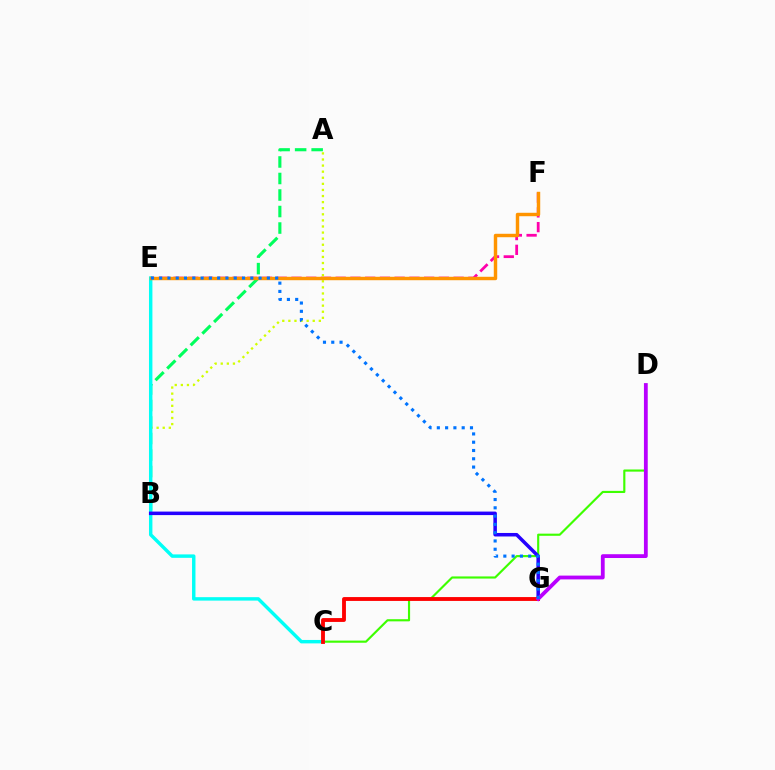{('E', 'F'): [{'color': '#ff00ac', 'line_style': 'dashed', 'thickness': 2.0}, {'color': '#ff9400', 'line_style': 'solid', 'thickness': 2.47}], ('C', 'D'): [{'color': '#3dff00', 'line_style': 'solid', 'thickness': 1.55}], ('A', 'B'): [{'color': '#00ff5c', 'line_style': 'dashed', 'thickness': 2.24}, {'color': '#d1ff00', 'line_style': 'dotted', 'thickness': 1.65}], ('C', 'E'): [{'color': '#00fff6', 'line_style': 'solid', 'thickness': 2.47}], ('B', 'G'): [{'color': '#2500ff', 'line_style': 'solid', 'thickness': 2.53}], ('C', 'G'): [{'color': '#ff0000', 'line_style': 'solid', 'thickness': 2.77}], ('D', 'G'): [{'color': '#b900ff', 'line_style': 'solid', 'thickness': 2.74}], ('E', 'G'): [{'color': '#0074ff', 'line_style': 'dotted', 'thickness': 2.25}]}